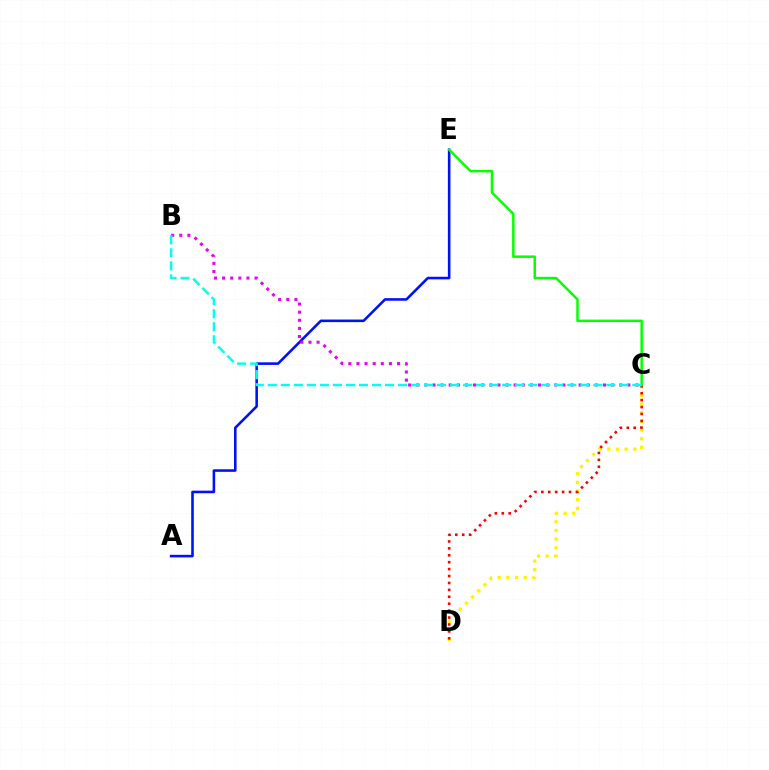{('C', 'D'): [{'color': '#fcf500', 'line_style': 'dotted', 'thickness': 2.36}, {'color': '#ff0000', 'line_style': 'dotted', 'thickness': 1.88}], ('A', 'E'): [{'color': '#0010ff', 'line_style': 'solid', 'thickness': 1.86}], ('C', 'E'): [{'color': '#08ff00', 'line_style': 'solid', 'thickness': 1.8}], ('B', 'C'): [{'color': '#ee00ff', 'line_style': 'dotted', 'thickness': 2.21}, {'color': '#00fff6', 'line_style': 'dashed', 'thickness': 1.77}]}